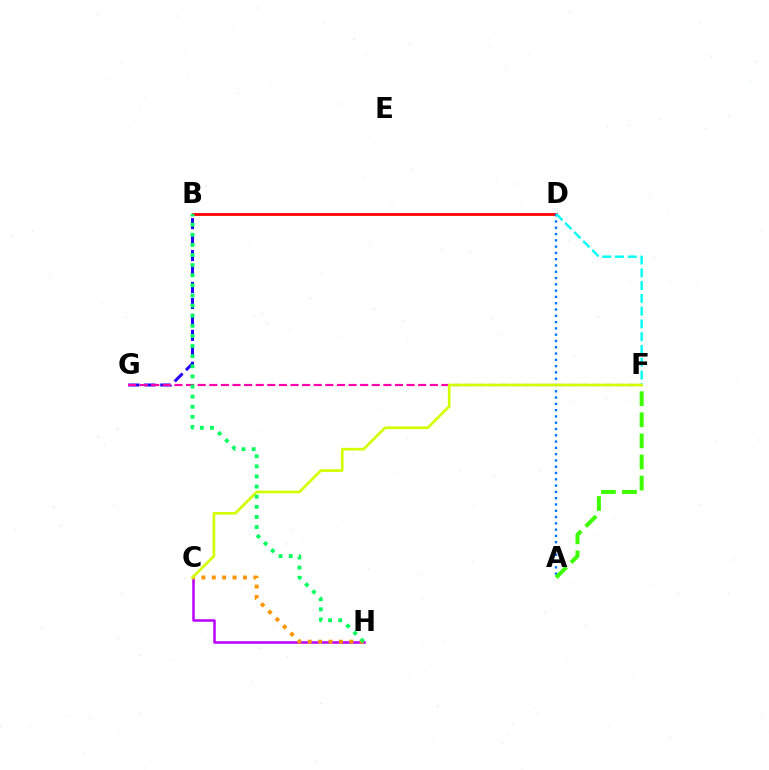{('B', 'G'): [{'color': '#2500ff', 'line_style': 'dashed', 'thickness': 2.17}], ('F', 'G'): [{'color': '#ff00ac', 'line_style': 'dashed', 'thickness': 1.58}], ('C', 'H'): [{'color': '#b900ff', 'line_style': 'solid', 'thickness': 1.82}, {'color': '#ff9400', 'line_style': 'dotted', 'thickness': 2.82}], ('B', 'D'): [{'color': '#ff0000', 'line_style': 'solid', 'thickness': 1.99}], ('A', 'D'): [{'color': '#0074ff', 'line_style': 'dotted', 'thickness': 1.71}], ('D', 'F'): [{'color': '#00fff6', 'line_style': 'dashed', 'thickness': 1.74}], ('C', 'F'): [{'color': '#d1ff00', 'line_style': 'solid', 'thickness': 1.93}], ('A', 'F'): [{'color': '#3dff00', 'line_style': 'dashed', 'thickness': 2.86}], ('B', 'H'): [{'color': '#00ff5c', 'line_style': 'dotted', 'thickness': 2.75}]}